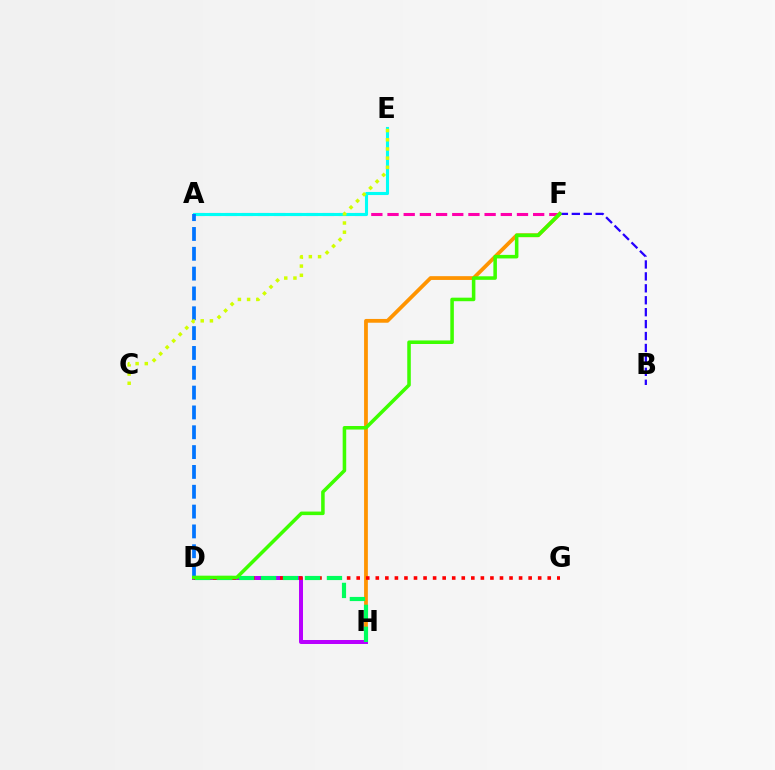{('A', 'F'): [{'color': '#ff00ac', 'line_style': 'dashed', 'thickness': 2.2}], ('A', 'E'): [{'color': '#00fff6', 'line_style': 'solid', 'thickness': 2.22}], ('F', 'H'): [{'color': '#ff9400', 'line_style': 'solid', 'thickness': 2.72}], ('D', 'H'): [{'color': '#b900ff', 'line_style': 'solid', 'thickness': 2.87}, {'color': '#00ff5c', 'line_style': 'dashed', 'thickness': 2.98}], ('D', 'G'): [{'color': '#ff0000', 'line_style': 'dotted', 'thickness': 2.6}], ('B', 'F'): [{'color': '#2500ff', 'line_style': 'dashed', 'thickness': 1.62}], ('A', 'D'): [{'color': '#0074ff', 'line_style': 'dashed', 'thickness': 2.69}], ('C', 'E'): [{'color': '#d1ff00', 'line_style': 'dotted', 'thickness': 2.5}], ('D', 'F'): [{'color': '#3dff00', 'line_style': 'solid', 'thickness': 2.55}]}